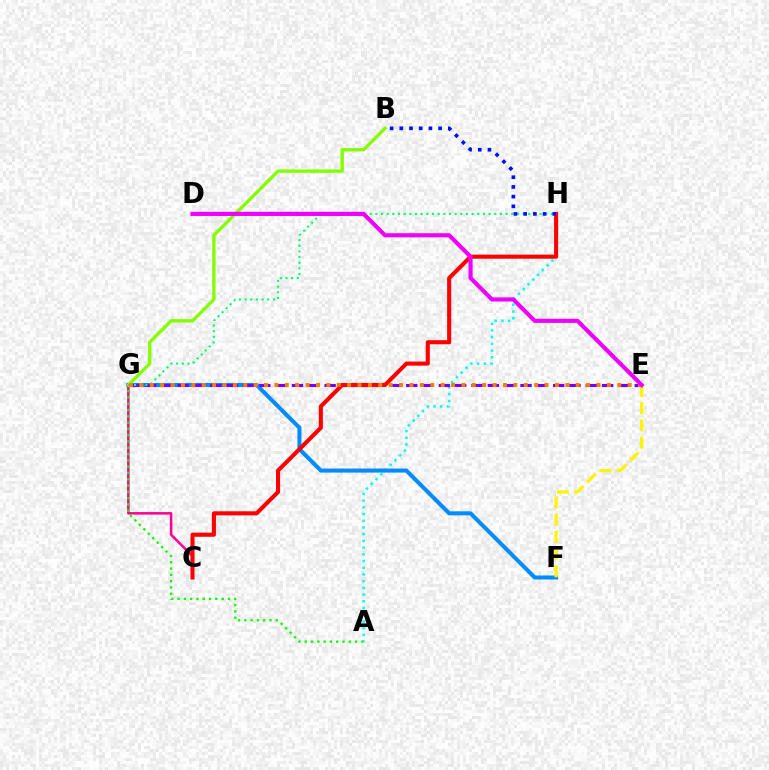{('A', 'H'): [{'color': '#00fff6', 'line_style': 'dotted', 'thickness': 1.82}], ('F', 'G'): [{'color': '#008cff', 'line_style': 'solid', 'thickness': 2.92}], ('E', 'G'): [{'color': '#7200ff', 'line_style': 'dashed', 'thickness': 2.22}, {'color': '#ff7c00', 'line_style': 'dotted', 'thickness': 2.82}], ('C', 'G'): [{'color': '#ff0094', 'line_style': 'solid', 'thickness': 1.81}], ('E', 'F'): [{'color': '#fcf500', 'line_style': 'dashed', 'thickness': 2.34}], ('B', 'G'): [{'color': '#84ff00', 'line_style': 'solid', 'thickness': 2.42}], ('G', 'H'): [{'color': '#00ff74', 'line_style': 'dotted', 'thickness': 1.54}], ('C', 'H'): [{'color': '#ff0000', 'line_style': 'solid', 'thickness': 2.94}], ('A', 'G'): [{'color': '#08ff00', 'line_style': 'dotted', 'thickness': 1.71}], ('D', 'E'): [{'color': '#ee00ff', 'line_style': 'solid', 'thickness': 2.98}], ('B', 'H'): [{'color': '#0010ff', 'line_style': 'dotted', 'thickness': 2.64}]}